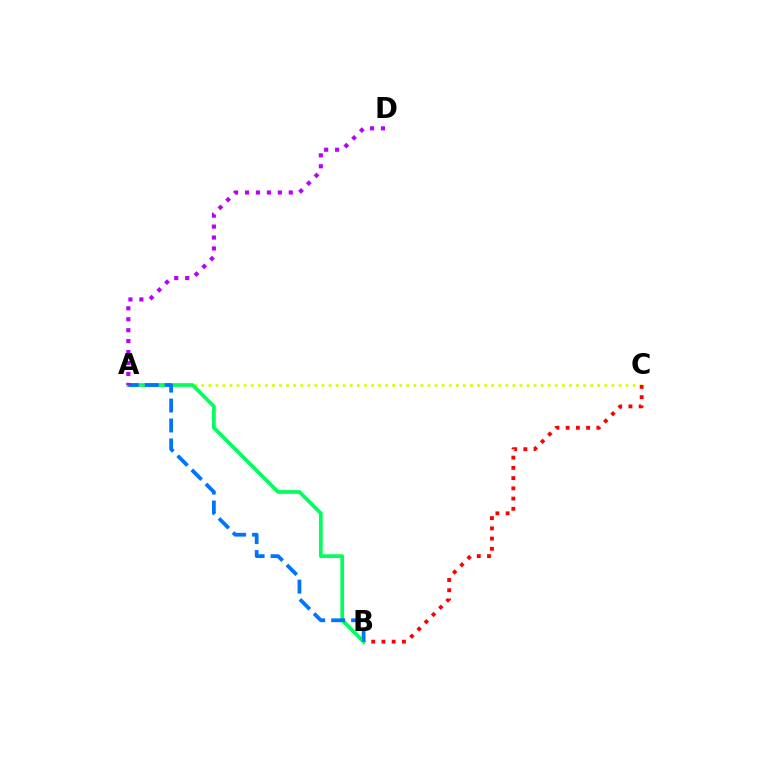{('A', 'C'): [{'color': '#d1ff00', 'line_style': 'dotted', 'thickness': 1.92}], ('B', 'C'): [{'color': '#ff0000', 'line_style': 'dotted', 'thickness': 2.78}], ('A', 'B'): [{'color': '#00ff5c', 'line_style': 'solid', 'thickness': 2.66}, {'color': '#0074ff', 'line_style': 'dashed', 'thickness': 2.71}], ('A', 'D'): [{'color': '#b900ff', 'line_style': 'dotted', 'thickness': 2.97}]}